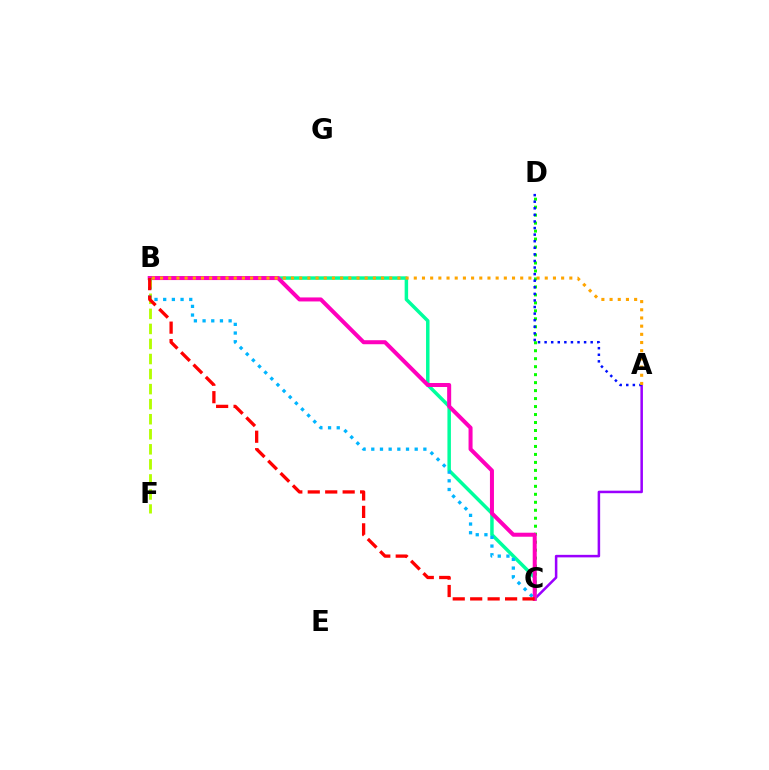{('A', 'C'): [{'color': '#9b00ff', 'line_style': 'solid', 'thickness': 1.82}], ('C', 'D'): [{'color': '#08ff00', 'line_style': 'dotted', 'thickness': 2.17}], ('B', 'C'): [{'color': '#00ff9d', 'line_style': 'solid', 'thickness': 2.51}, {'color': '#ff00bd', 'line_style': 'solid', 'thickness': 2.89}, {'color': '#00b5ff', 'line_style': 'dotted', 'thickness': 2.36}, {'color': '#ff0000', 'line_style': 'dashed', 'thickness': 2.37}], ('A', 'D'): [{'color': '#0010ff', 'line_style': 'dotted', 'thickness': 1.79}], ('B', 'F'): [{'color': '#b3ff00', 'line_style': 'dashed', 'thickness': 2.04}], ('A', 'B'): [{'color': '#ffa500', 'line_style': 'dotted', 'thickness': 2.22}]}